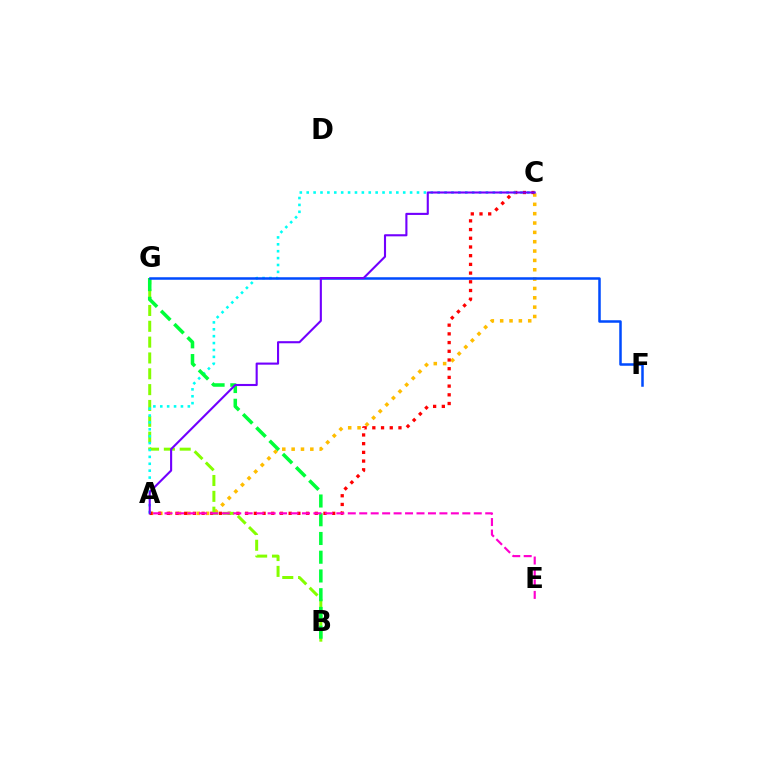{('A', 'C'): [{'color': '#ffbd00', 'line_style': 'dotted', 'thickness': 2.54}, {'color': '#ff0000', 'line_style': 'dotted', 'thickness': 2.37}, {'color': '#00fff6', 'line_style': 'dotted', 'thickness': 1.87}, {'color': '#7200ff', 'line_style': 'solid', 'thickness': 1.52}], ('B', 'G'): [{'color': '#84ff00', 'line_style': 'dashed', 'thickness': 2.15}, {'color': '#00ff39', 'line_style': 'dashed', 'thickness': 2.55}], ('F', 'G'): [{'color': '#004bff', 'line_style': 'solid', 'thickness': 1.81}], ('A', 'E'): [{'color': '#ff00cf', 'line_style': 'dashed', 'thickness': 1.56}]}